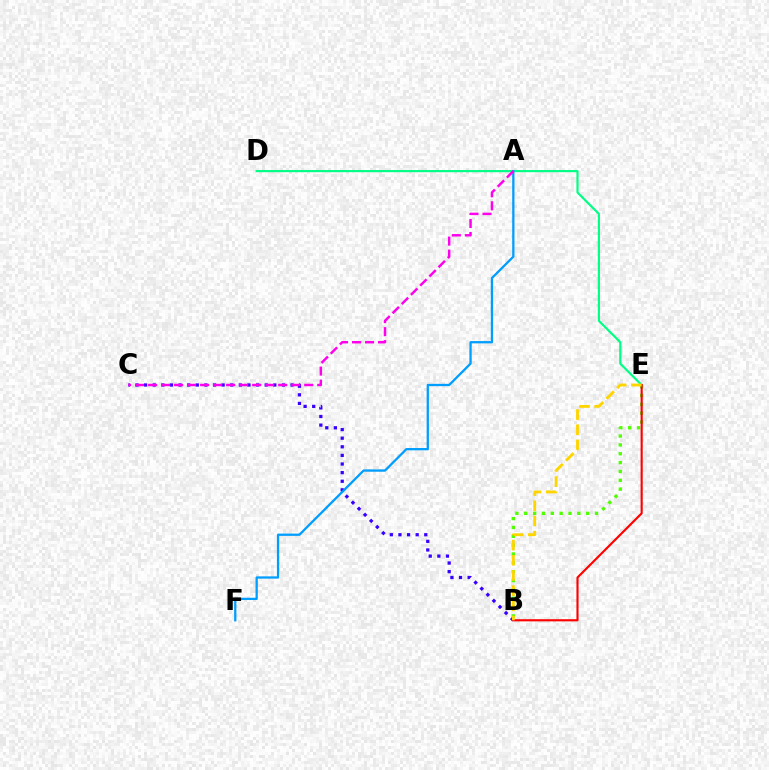{('B', 'E'): [{'color': '#4fff00', 'line_style': 'dotted', 'thickness': 2.4}, {'color': '#ff0000', 'line_style': 'solid', 'thickness': 1.53}, {'color': '#ffd500', 'line_style': 'dashed', 'thickness': 2.06}], ('B', 'C'): [{'color': '#3700ff', 'line_style': 'dotted', 'thickness': 2.34}], ('D', 'E'): [{'color': '#00ff86', 'line_style': 'solid', 'thickness': 1.56}], ('A', 'F'): [{'color': '#009eff', 'line_style': 'solid', 'thickness': 1.65}], ('A', 'C'): [{'color': '#ff00ed', 'line_style': 'dashed', 'thickness': 1.77}]}